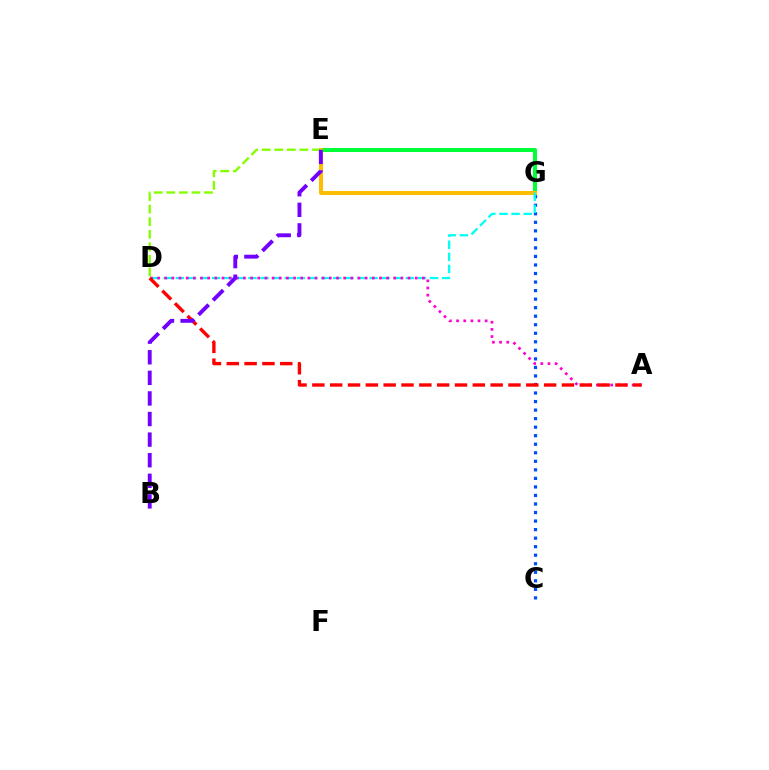{('E', 'G'): [{'color': '#00ff39', 'line_style': 'solid', 'thickness': 2.91}, {'color': '#ffbd00', 'line_style': 'solid', 'thickness': 2.9}], ('C', 'G'): [{'color': '#004bff', 'line_style': 'dotted', 'thickness': 2.32}], ('D', 'G'): [{'color': '#00fff6', 'line_style': 'dashed', 'thickness': 1.64}], ('A', 'D'): [{'color': '#ff00cf', 'line_style': 'dotted', 'thickness': 1.94}, {'color': '#ff0000', 'line_style': 'dashed', 'thickness': 2.42}], ('D', 'E'): [{'color': '#84ff00', 'line_style': 'dashed', 'thickness': 1.71}], ('B', 'E'): [{'color': '#7200ff', 'line_style': 'dashed', 'thickness': 2.8}]}